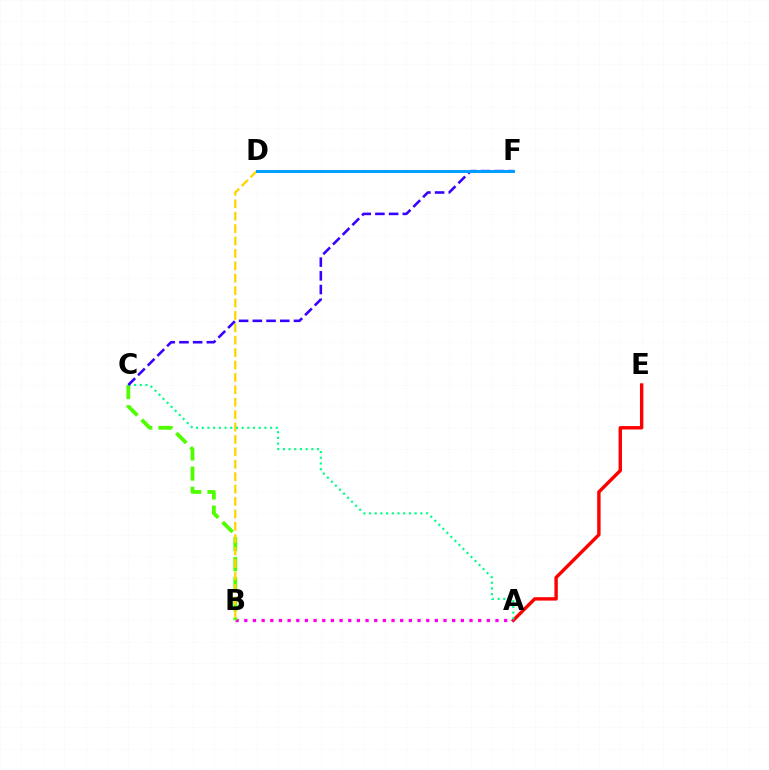{('A', 'E'): [{'color': '#ff0000', 'line_style': 'solid', 'thickness': 2.45}], ('A', 'B'): [{'color': '#ff00ed', 'line_style': 'dotted', 'thickness': 2.35}], ('B', 'C'): [{'color': '#4fff00', 'line_style': 'dashed', 'thickness': 2.73}], ('B', 'D'): [{'color': '#ffd500', 'line_style': 'dashed', 'thickness': 1.68}], ('A', 'C'): [{'color': '#00ff86', 'line_style': 'dotted', 'thickness': 1.55}], ('C', 'F'): [{'color': '#3700ff', 'line_style': 'dashed', 'thickness': 1.86}], ('D', 'F'): [{'color': '#009eff', 'line_style': 'solid', 'thickness': 2.13}]}